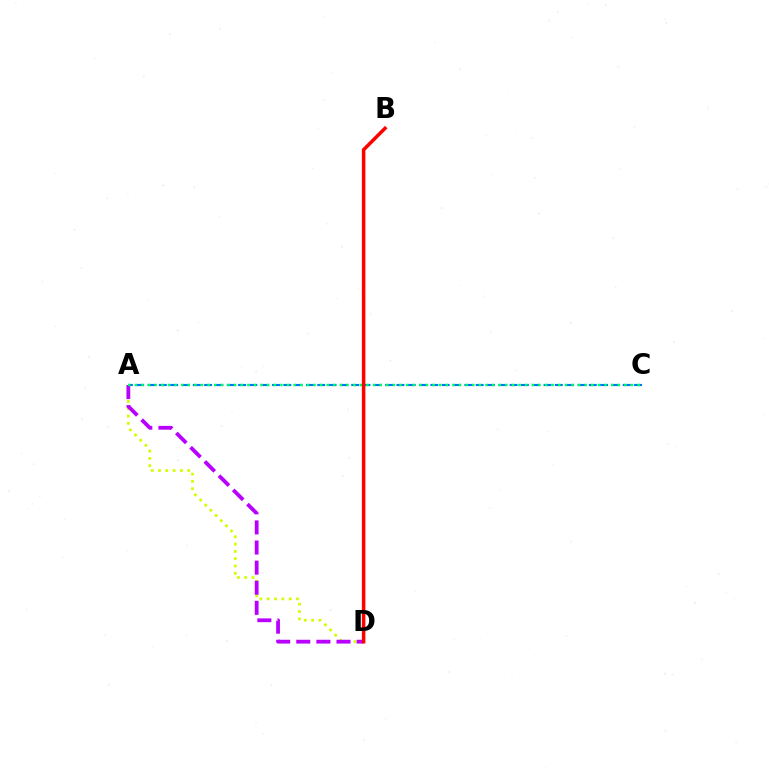{('A', 'D'): [{'color': '#d1ff00', 'line_style': 'dotted', 'thickness': 1.99}, {'color': '#b900ff', 'line_style': 'dashed', 'thickness': 2.73}], ('A', 'C'): [{'color': '#0074ff', 'line_style': 'dashed', 'thickness': 1.54}, {'color': '#00ff5c', 'line_style': 'dotted', 'thickness': 1.8}], ('B', 'D'): [{'color': '#ff0000', 'line_style': 'solid', 'thickness': 2.53}]}